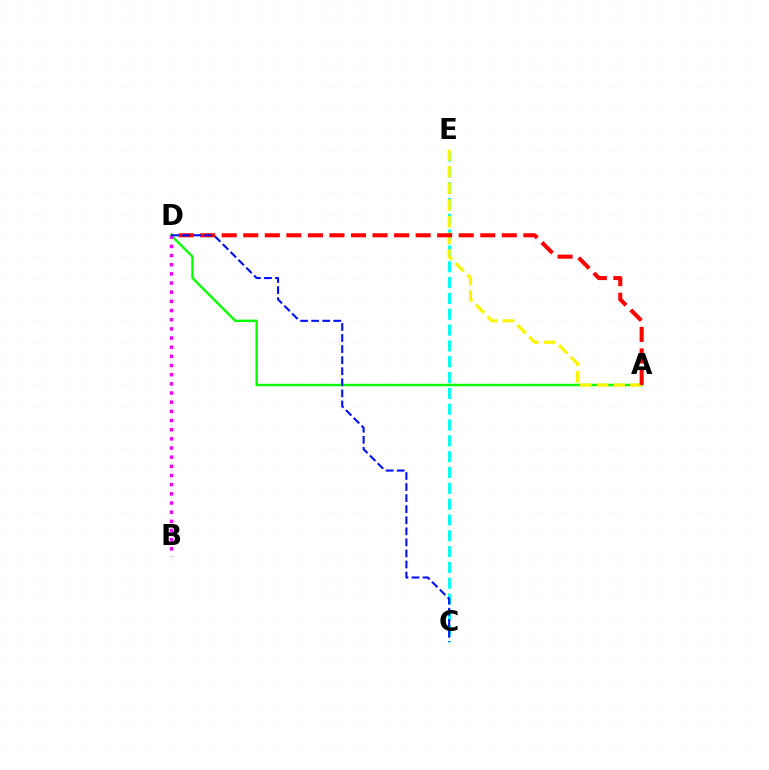{('C', 'E'): [{'color': '#00fff6', 'line_style': 'dashed', 'thickness': 2.15}], ('A', 'D'): [{'color': '#08ff00', 'line_style': 'solid', 'thickness': 1.74}, {'color': '#ff0000', 'line_style': 'dashed', 'thickness': 2.93}], ('A', 'E'): [{'color': '#fcf500', 'line_style': 'dashed', 'thickness': 2.26}], ('B', 'D'): [{'color': '#ee00ff', 'line_style': 'dotted', 'thickness': 2.49}], ('C', 'D'): [{'color': '#0010ff', 'line_style': 'dashed', 'thickness': 1.5}]}